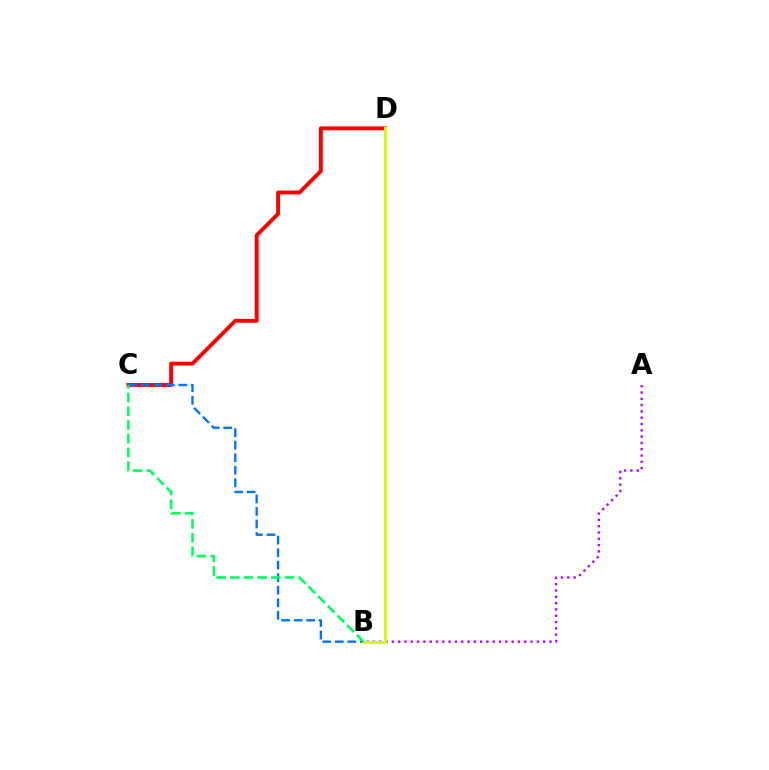{('A', 'B'): [{'color': '#b900ff', 'line_style': 'dotted', 'thickness': 1.71}], ('C', 'D'): [{'color': '#ff0000', 'line_style': 'solid', 'thickness': 2.8}], ('B', 'C'): [{'color': '#0074ff', 'line_style': 'dashed', 'thickness': 1.7}, {'color': '#00ff5c', 'line_style': 'dashed', 'thickness': 1.86}], ('B', 'D'): [{'color': '#d1ff00', 'line_style': 'solid', 'thickness': 2.13}]}